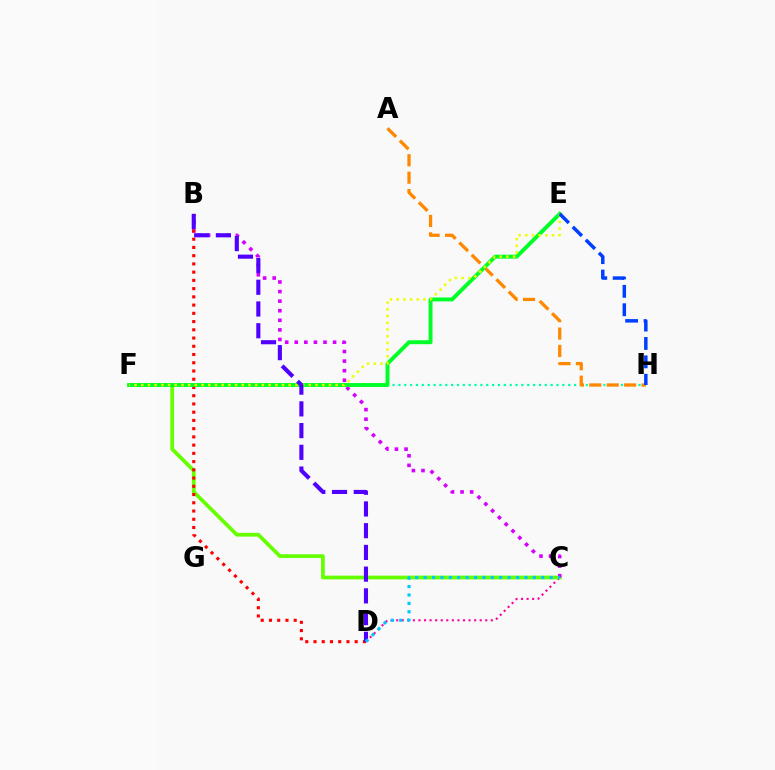{('C', 'D'): [{'color': '#ff00a0', 'line_style': 'dotted', 'thickness': 1.51}, {'color': '#00c7ff', 'line_style': 'dotted', 'thickness': 2.28}], ('F', 'H'): [{'color': '#00ffaf', 'line_style': 'dotted', 'thickness': 1.59}], ('C', 'F'): [{'color': '#66ff00', 'line_style': 'solid', 'thickness': 2.7}], ('B', 'C'): [{'color': '#d600ff', 'line_style': 'dotted', 'thickness': 2.6}], ('A', 'H'): [{'color': '#ff8800', 'line_style': 'dashed', 'thickness': 2.36}], ('B', 'D'): [{'color': '#ff0000', 'line_style': 'dotted', 'thickness': 2.24}, {'color': '#4f00ff', 'line_style': 'dashed', 'thickness': 2.95}], ('E', 'F'): [{'color': '#00ff27', 'line_style': 'solid', 'thickness': 2.82}, {'color': '#eeff00', 'line_style': 'dotted', 'thickness': 1.82}], ('E', 'H'): [{'color': '#003fff', 'line_style': 'dashed', 'thickness': 2.5}]}